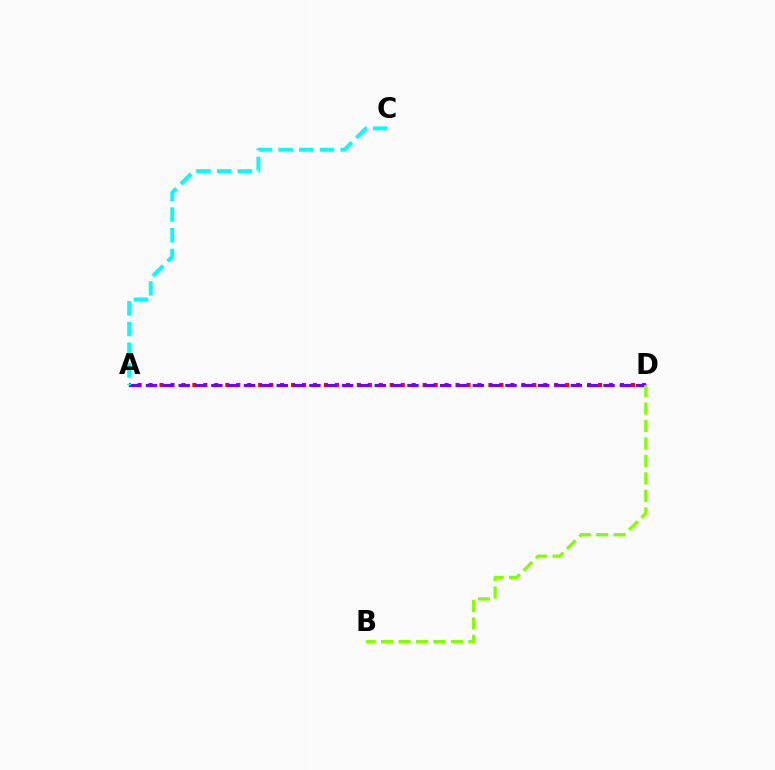{('A', 'D'): [{'color': '#ff0000', 'line_style': 'dotted', 'thickness': 2.98}, {'color': '#7200ff', 'line_style': 'dashed', 'thickness': 2.22}], ('A', 'C'): [{'color': '#00fff6', 'line_style': 'dashed', 'thickness': 2.81}], ('B', 'D'): [{'color': '#84ff00', 'line_style': 'dashed', 'thickness': 2.37}]}